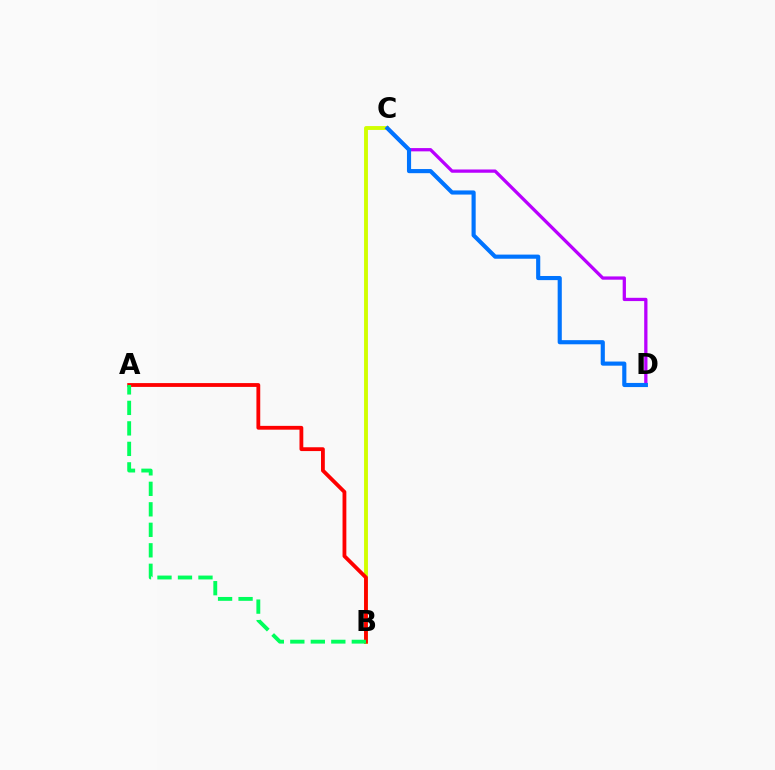{('B', 'C'): [{'color': '#d1ff00', 'line_style': 'solid', 'thickness': 2.79}], ('C', 'D'): [{'color': '#b900ff', 'line_style': 'solid', 'thickness': 2.35}, {'color': '#0074ff', 'line_style': 'solid', 'thickness': 2.98}], ('A', 'B'): [{'color': '#ff0000', 'line_style': 'solid', 'thickness': 2.74}, {'color': '#00ff5c', 'line_style': 'dashed', 'thickness': 2.78}]}